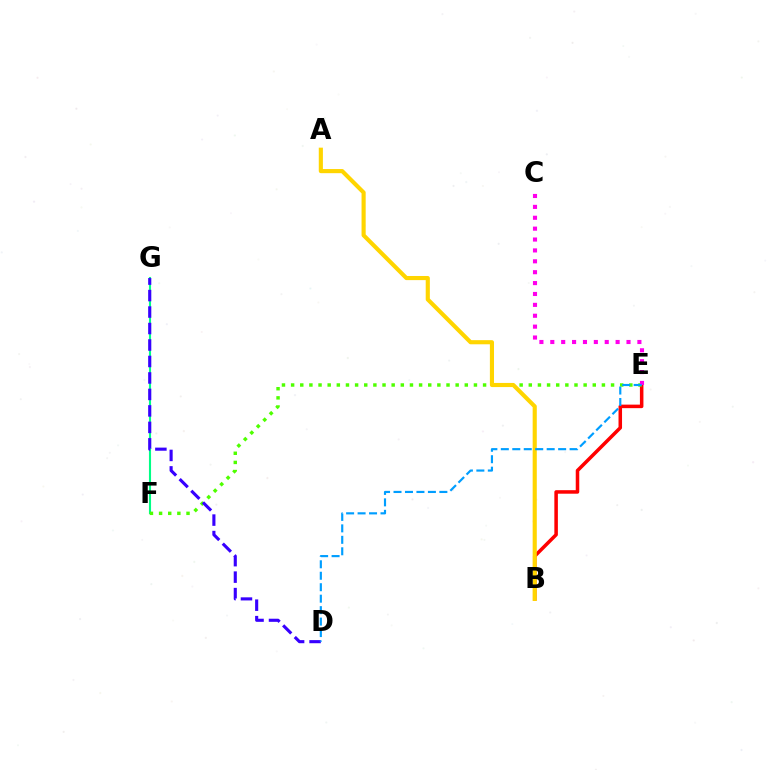{('F', 'G'): [{'color': '#00ff86', 'line_style': 'solid', 'thickness': 1.52}], ('B', 'E'): [{'color': '#ff0000', 'line_style': 'solid', 'thickness': 2.54}], ('E', 'F'): [{'color': '#4fff00', 'line_style': 'dotted', 'thickness': 2.48}], ('C', 'E'): [{'color': '#ff00ed', 'line_style': 'dotted', 'thickness': 2.96}], ('A', 'B'): [{'color': '#ffd500', 'line_style': 'solid', 'thickness': 2.97}], ('D', 'G'): [{'color': '#3700ff', 'line_style': 'dashed', 'thickness': 2.24}], ('D', 'E'): [{'color': '#009eff', 'line_style': 'dashed', 'thickness': 1.56}]}